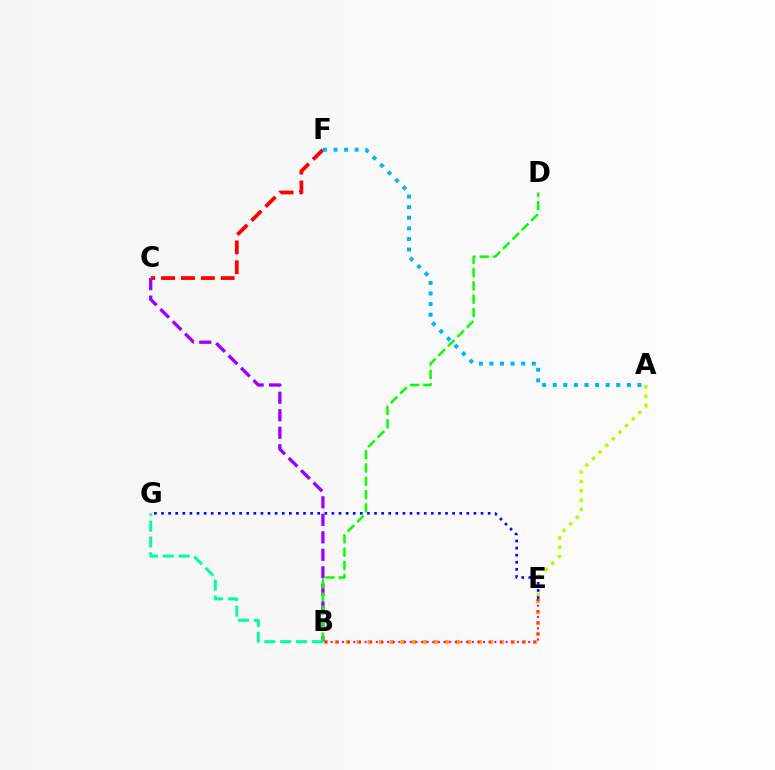{('B', 'E'): [{'color': '#ffa500', 'line_style': 'dotted', 'thickness': 2.99}, {'color': '#ff00bd', 'line_style': 'dotted', 'thickness': 1.53}], ('C', 'F'): [{'color': '#ff0000', 'line_style': 'dashed', 'thickness': 2.7}], ('B', 'C'): [{'color': '#9b00ff', 'line_style': 'dashed', 'thickness': 2.38}], ('B', 'D'): [{'color': '#08ff00', 'line_style': 'dashed', 'thickness': 1.81}], ('B', 'G'): [{'color': '#00ff9d', 'line_style': 'dashed', 'thickness': 2.16}], ('A', 'F'): [{'color': '#00b5ff', 'line_style': 'dotted', 'thickness': 2.88}], ('A', 'E'): [{'color': '#b3ff00', 'line_style': 'dotted', 'thickness': 2.54}], ('E', 'G'): [{'color': '#0010ff', 'line_style': 'dotted', 'thickness': 1.93}]}